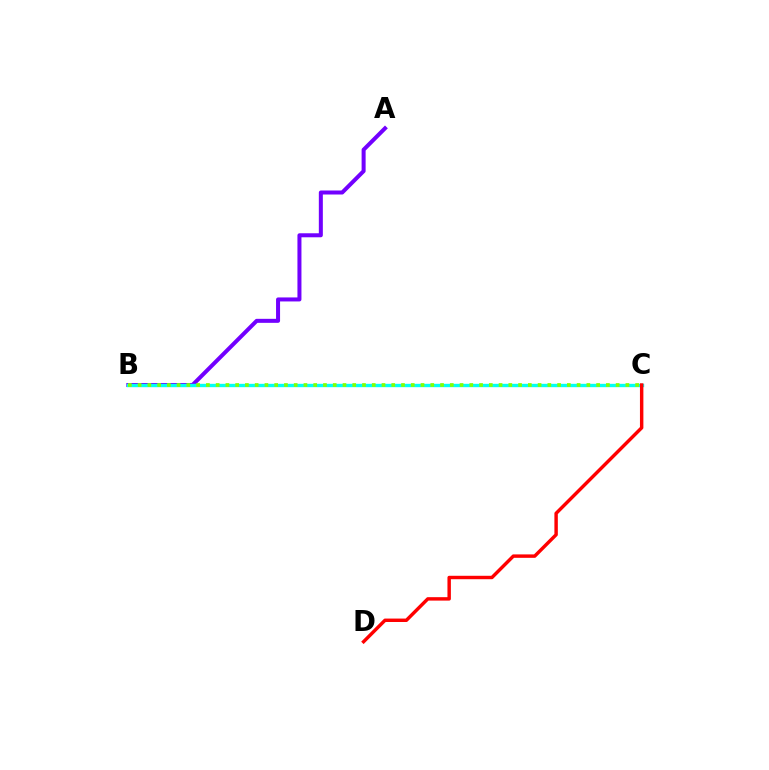{('A', 'B'): [{'color': '#7200ff', 'line_style': 'solid', 'thickness': 2.89}], ('B', 'C'): [{'color': '#00fff6', 'line_style': 'solid', 'thickness': 2.43}, {'color': '#84ff00', 'line_style': 'dotted', 'thickness': 2.65}], ('C', 'D'): [{'color': '#ff0000', 'line_style': 'solid', 'thickness': 2.47}]}